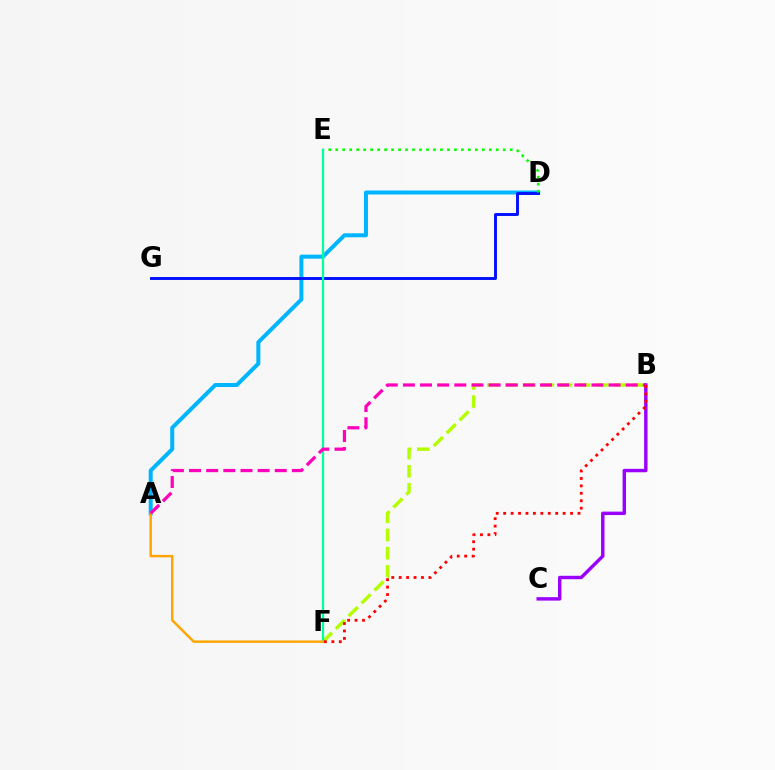{('A', 'D'): [{'color': '#00b5ff', 'line_style': 'solid', 'thickness': 2.88}], ('B', 'F'): [{'color': '#b3ff00', 'line_style': 'dashed', 'thickness': 2.47}, {'color': '#ff0000', 'line_style': 'dotted', 'thickness': 2.02}], ('D', 'G'): [{'color': '#0010ff', 'line_style': 'solid', 'thickness': 2.1}], ('D', 'E'): [{'color': '#08ff00', 'line_style': 'dotted', 'thickness': 1.9}], ('E', 'F'): [{'color': '#00ff9d', 'line_style': 'solid', 'thickness': 1.66}], ('B', 'C'): [{'color': '#9b00ff', 'line_style': 'solid', 'thickness': 2.46}], ('A', 'F'): [{'color': '#ffa500', 'line_style': 'solid', 'thickness': 1.76}], ('A', 'B'): [{'color': '#ff00bd', 'line_style': 'dashed', 'thickness': 2.33}]}